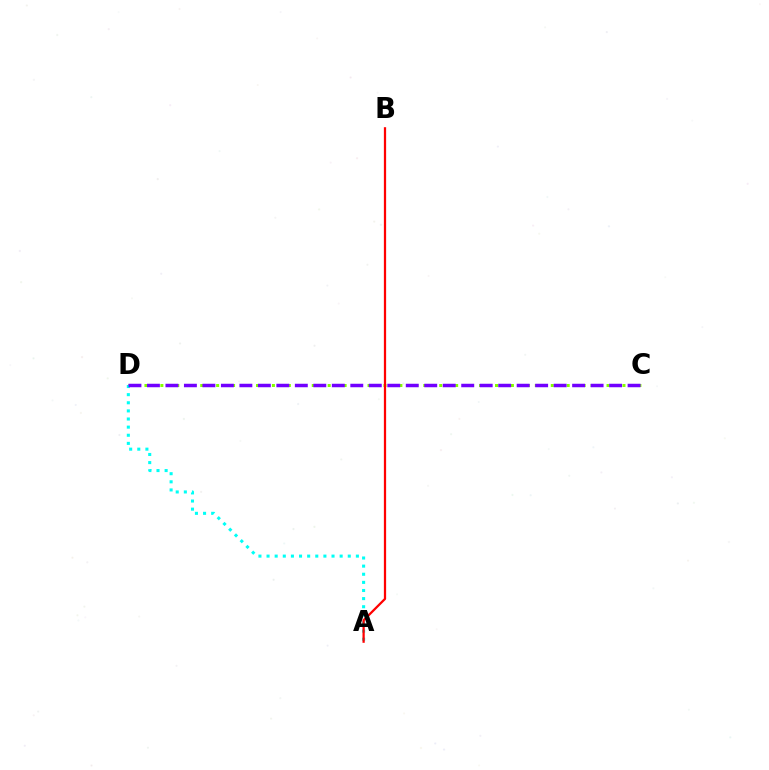{('C', 'D'): [{'color': '#84ff00', 'line_style': 'dotted', 'thickness': 2.16}, {'color': '#7200ff', 'line_style': 'dashed', 'thickness': 2.51}], ('A', 'D'): [{'color': '#00fff6', 'line_style': 'dotted', 'thickness': 2.21}], ('A', 'B'): [{'color': '#ff0000', 'line_style': 'solid', 'thickness': 1.62}]}